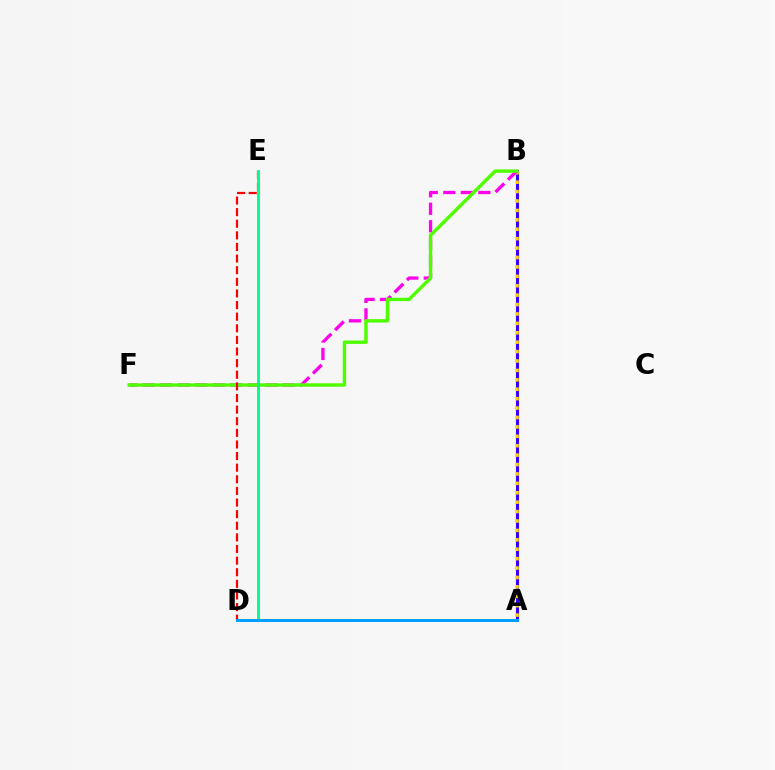{('A', 'B'): [{'color': '#3700ff', 'line_style': 'solid', 'thickness': 2.22}, {'color': '#ffd500', 'line_style': 'dotted', 'thickness': 2.56}], ('B', 'F'): [{'color': '#ff00ed', 'line_style': 'dashed', 'thickness': 2.38}, {'color': '#4fff00', 'line_style': 'solid', 'thickness': 2.47}], ('D', 'E'): [{'color': '#ff0000', 'line_style': 'dashed', 'thickness': 1.58}, {'color': '#00ff86', 'line_style': 'solid', 'thickness': 2.1}], ('A', 'D'): [{'color': '#009eff', 'line_style': 'solid', 'thickness': 2.17}]}